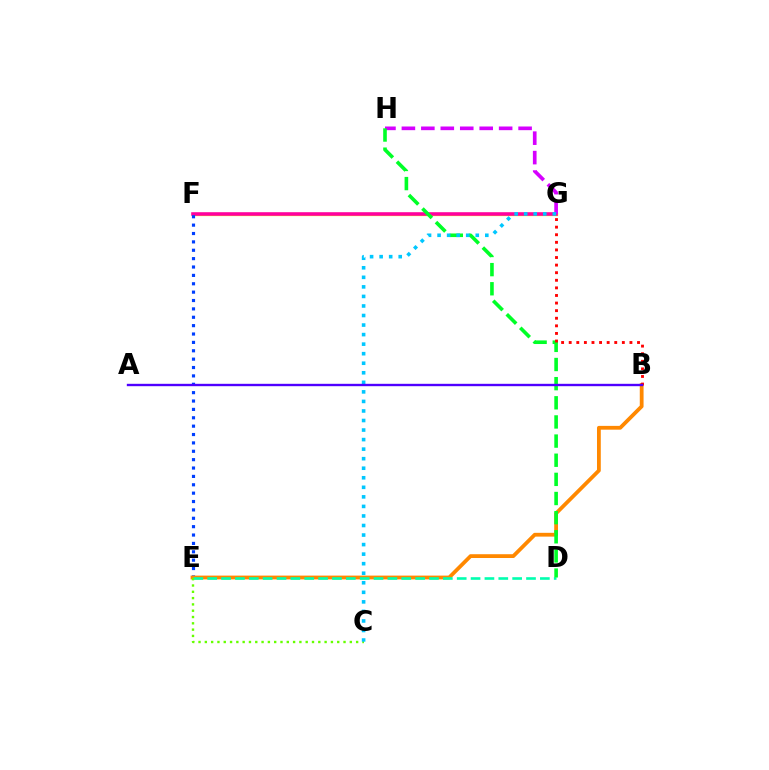{('F', 'G'): [{'color': '#eeff00', 'line_style': 'solid', 'thickness': 2.37}, {'color': '#ff00a0', 'line_style': 'solid', 'thickness': 2.57}], ('E', 'F'): [{'color': '#003fff', 'line_style': 'dotted', 'thickness': 2.28}], ('B', 'E'): [{'color': '#ff8800', 'line_style': 'solid', 'thickness': 2.73}], ('D', 'E'): [{'color': '#00ffaf', 'line_style': 'dashed', 'thickness': 1.88}], ('C', 'E'): [{'color': '#66ff00', 'line_style': 'dotted', 'thickness': 1.71}], ('G', 'H'): [{'color': '#d600ff', 'line_style': 'dashed', 'thickness': 2.64}], ('D', 'H'): [{'color': '#00ff27', 'line_style': 'dashed', 'thickness': 2.6}], ('C', 'G'): [{'color': '#00c7ff', 'line_style': 'dotted', 'thickness': 2.59}], ('B', 'G'): [{'color': '#ff0000', 'line_style': 'dotted', 'thickness': 2.06}], ('A', 'B'): [{'color': '#4f00ff', 'line_style': 'solid', 'thickness': 1.71}]}